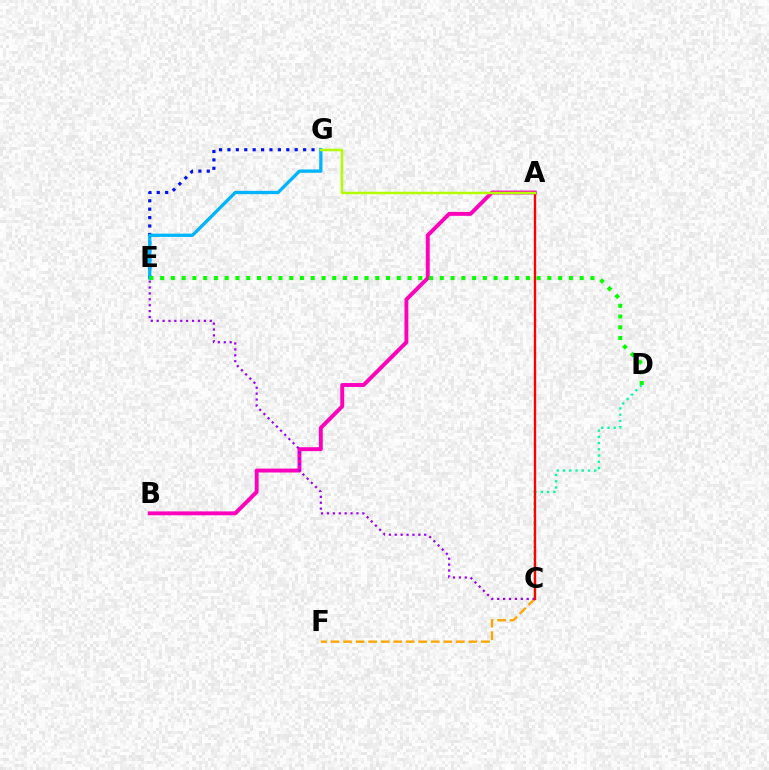{('A', 'B'): [{'color': '#ff00bd', 'line_style': 'solid', 'thickness': 2.81}], ('C', 'D'): [{'color': '#00ff9d', 'line_style': 'dotted', 'thickness': 1.69}], ('C', 'F'): [{'color': '#ffa500', 'line_style': 'dashed', 'thickness': 1.7}], ('C', 'E'): [{'color': '#9b00ff', 'line_style': 'dotted', 'thickness': 1.6}], ('E', 'G'): [{'color': '#0010ff', 'line_style': 'dotted', 'thickness': 2.28}, {'color': '#00b5ff', 'line_style': 'solid', 'thickness': 2.38}], ('A', 'C'): [{'color': '#ff0000', 'line_style': 'solid', 'thickness': 1.69}], ('D', 'E'): [{'color': '#08ff00', 'line_style': 'dotted', 'thickness': 2.92}], ('A', 'G'): [{'color': '#b3ff00', 'line_style': 'solid', 'thickness': 1.79}]}